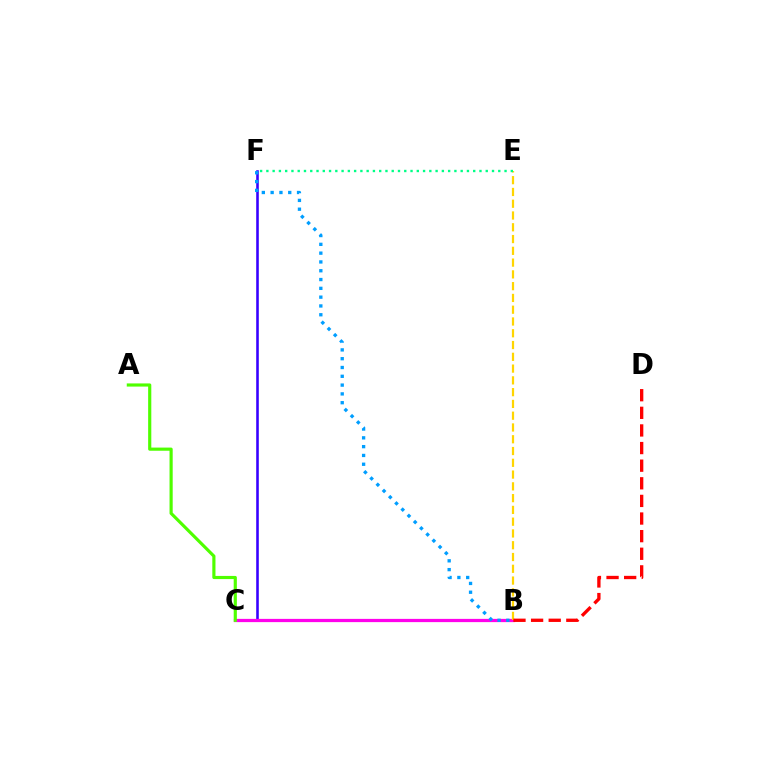{('C', 'F'): [{'color': '#3700ff', 'line_style': 'solid', 'thickness': 1.86}], ('B', 'C'): [{'color': '#ff00ed', 'line_style': 'solid', 'thickness': 2.34}], ('B', 'E'): [{'color': '#ffd500', 'line_style': 'dashed', 'thickness': 1.6}], ('B', 'F'): [{'color': '#009eff', 'line_style': 'dotted', 'thickness': 2.39}], ('A', 'C'): [{'color': '#4fff00', 'line_style': 'solid', 'thickness': 2.28}], ('E', 'F'): [{'color': '#00ff86', 'line_style': 'dotted', 'thickness': 1.7}], ('B', 'D'): [{'color': '#ff0000', 'line_style': 'dashed', 'thickness': 2.39}]}